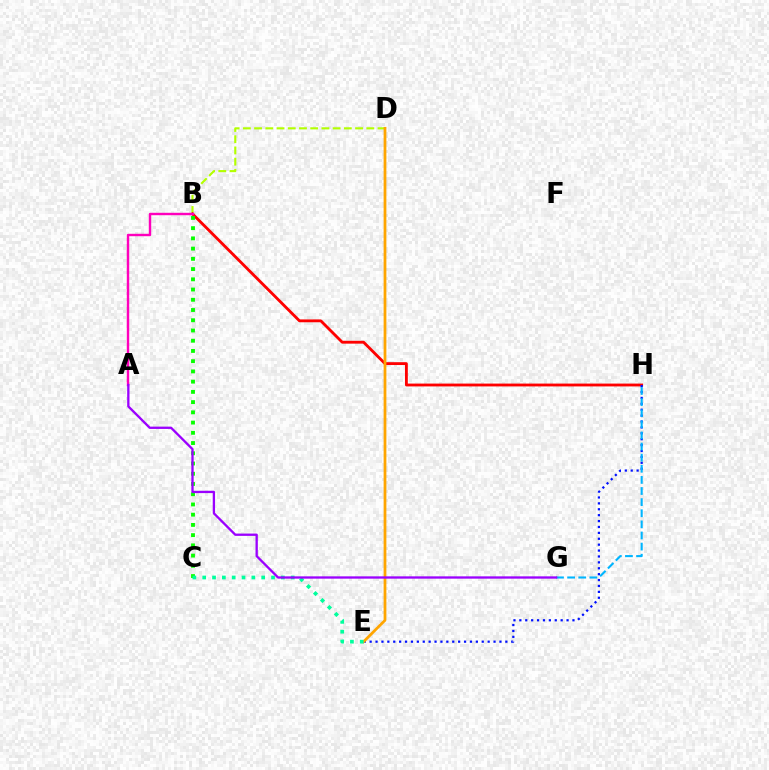{('B', 'D'): [{'color': '#b3ff00', 'line_style': 'dashed', 'thickness': 1.52}], ('B', 'H'): [{'color': '#ff0000', 'line_style': 'solid', 'thickness': 2.04}], ('B', 'C'): [{'color': '#08ff00', 'line_style': 'dotted', 'thickness': 2.78}], ('E', 'H'): [{'color': '#0010ff', 'line_style': 'dotted', 'thickness': 1.6}], ('D', 'E'): [{'color': '#ffa500', 'line_style': 'solid', 'thickness': 1.99}], ('C', 'E'): [{'color': '#00ff9d', 'line_style': 'dotted', 'thickness': 2.67}], ('A', 'B'): [{'color': '#ff00bd', 'line_style': 'solid', 'thickness': 1.74}], ('G', 'H'): [{'color': '#00b5ff', 'line_style': 'dashed', 'thickness': 1.51}], ('A', 'G'): [{'color': '#9b00ff', 'line_style': 'solid', 'thickness': 1.67}]}